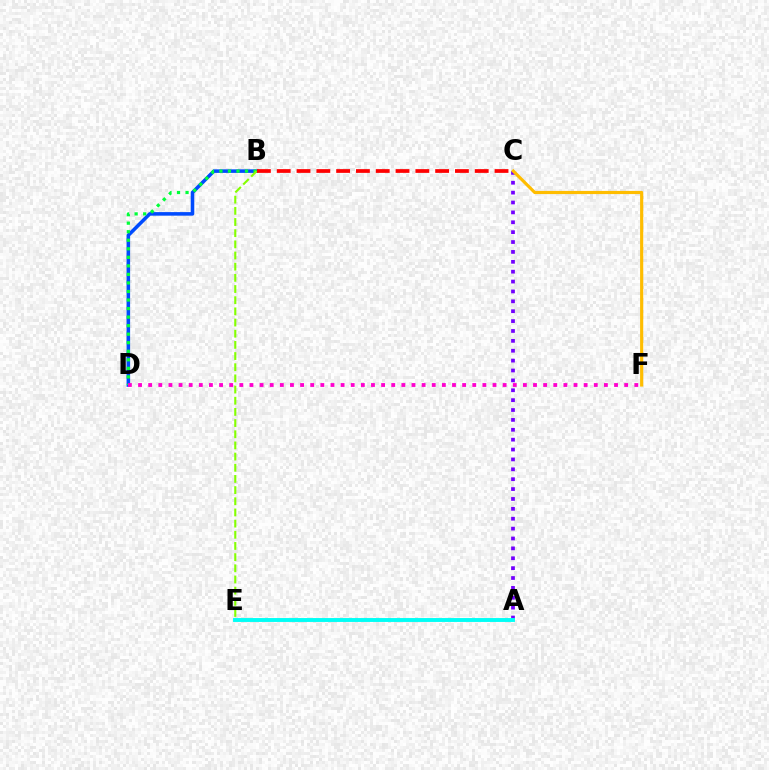{('B', 'D'): [{'color': '#004bff', 'line_style': 'solid', 'thickness': 2.56}, {'color': '#00ff39', 'line_style': 'dotted', 'thickness': 2.32}], ('A', 'C'): [{'color': '#7200ff', 'line_style': 'dotted', 'thickness': 2.68}], ('C', 'F'): [{'color': '#ffbd00', 'line_style': 'solid', 'thickness': 2.27}], ('D', 'F'): [{'color': '#ff00cf', 'line_style': 'dotted', 'thickness': 2.75}], ('B', 'E'): [{'color': '#84ff00', 'line_style': 'dashed', 'thickness': 1.52}], ('B', 'C'): [{'color': '#ff0000', 'line_style': 'dashed', 'thickness': 2.69}], ('A', 'E'): [{'color': '#00fff6', 'line_style': 'solid', 'thickness': 2.81}]}